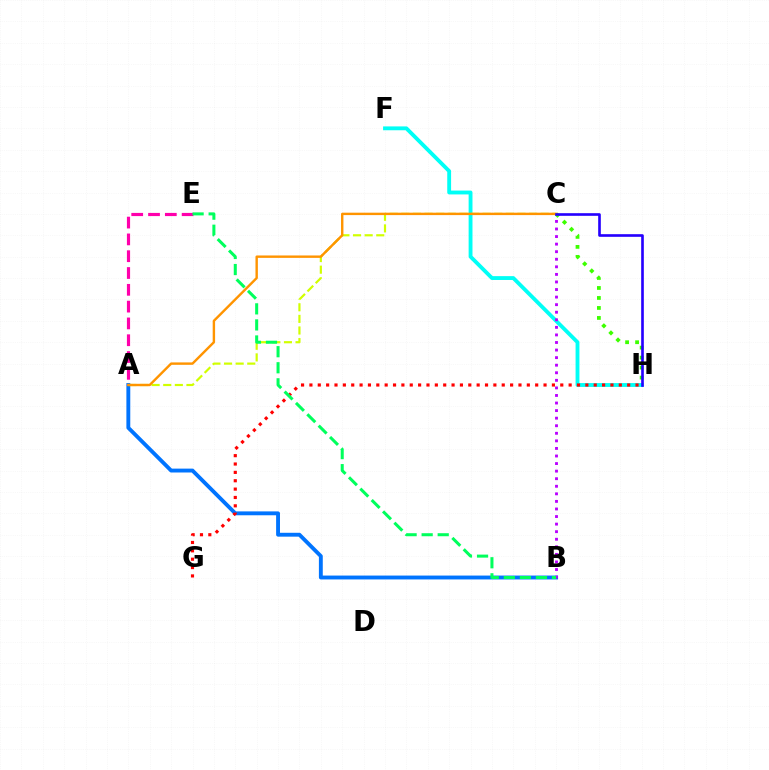{('F', 'H'): [{'color': '#00fff6', 'line_style': 'solid', 'thickness': 2.77}], ('A', 'B'): [{'color': '#0074ff', 'line_style': 'solid', 'thickness': 2.79}], ('B', 'C'): [{'color': '#b900ff', 'line_style': 'dotted', 'thickness': 2.06}], ('C', 'H'): [{'color': '#3dff00', 'line_style': 'dotted', 'thickness': 2.71}, {'color': '#2500ff', 'line_style': 'solid', 'thickness': 1.9}], ('A', 'C'): [{'color': '#d1ff00', 'line_style': 'dashed', 'thickness': 1.58}, {'color': '#ff9400', 'line_style': 'solid', 'thickness': 1.73}], ('A', 'E'): [{'color': '#ff00ac', 'line_style': 'dashed', 'thickness': 2.28}], ('G', 'H'): [{'color': '#ff0000', 'line_style': 'dotted', 'thickness': 2.27}], ('B', 'E'): [{'color': '#00ff5c', 'line_style': 'dashed', 'thickness': 2.18}]}